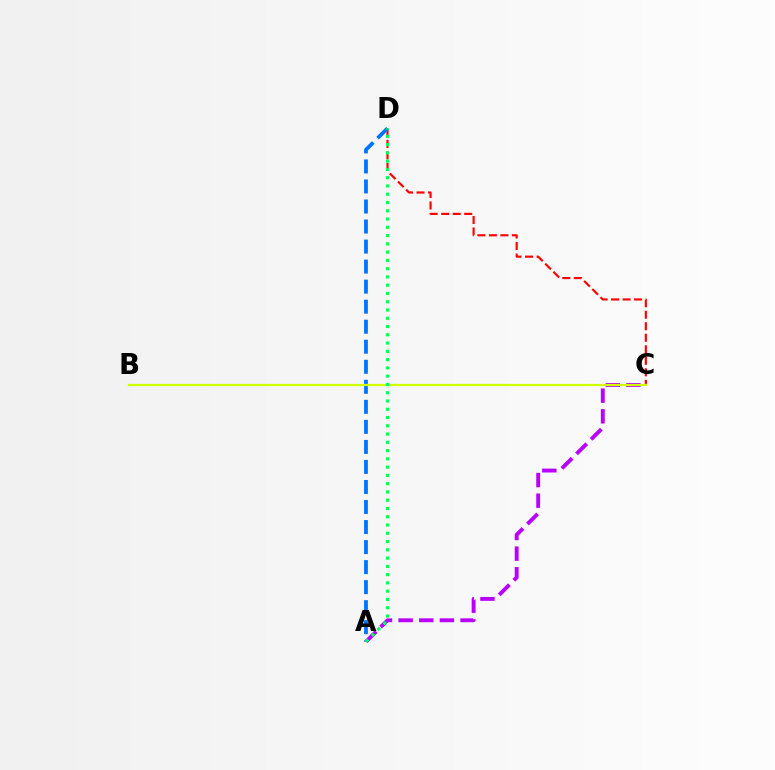{('C', 'D'): [{'color': '#ff0000', 'line_style': 'dashed', 'thickness': 1.56}], ('A', 'C'): [{'color': '#b900ff', 'line_style': 'dashed', 'thickness': 2.8}], ('A', 'D'): [{'color': '#0074ff', 'line_style': 'dashed', 'thickness': 2.72}, {'color': '#00ff5c', 'line_style': 'dotted', 'thickness': 2.25}], ('B', 'C'): [{'color': '#d1ff00', 'line_style': 'solid', 'thickness': 1.62}]}